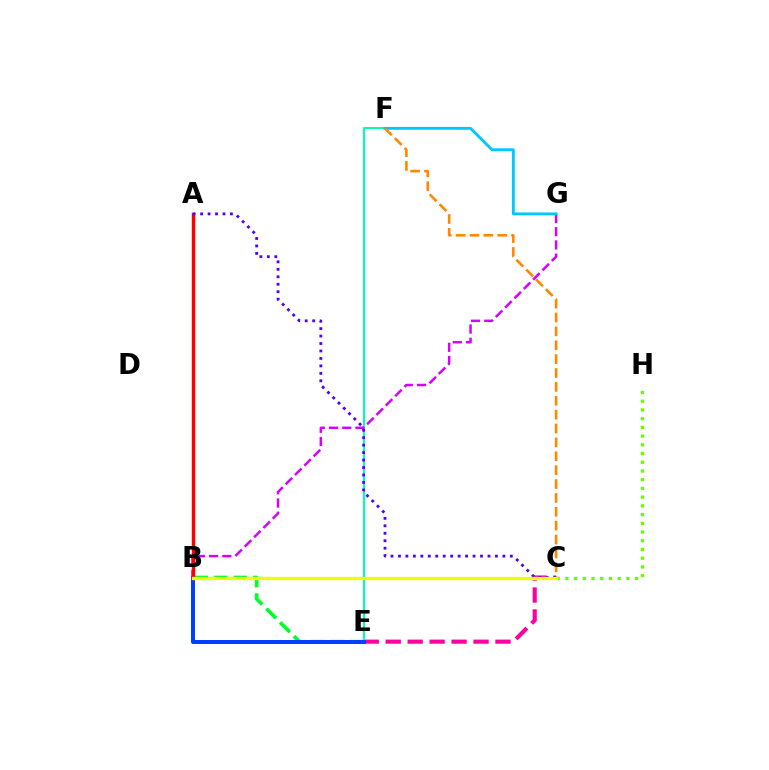{('B', 'E'): [{'color': '#00ff27', 'line_style': 'dashed', 'thickness': 2.64}, {'color': '#003fff', 'line_style': 'solid', 'thickness': 2.87}], ('C', 'E'): [{'color': '#ff00a0', 'line_style': 'dashed', 'thickness': 2.98}], ('C', 'H'): [{'color': '#66ff00', 'line_style': 'dotted', 'thickness': 2.37}], ('E', 'F'): [{'color': '#00ffaf', 'line_style': 'solid', 'thickness': 1.51}], ('B', 'G'): [{'color': '#d600ff', 'line_style': 'dashed', 'thickness': 1.79}], ('F', 'G'): [{'color': '#00c7ff', 'line_style': 'solid', 'thickness': 2.05}], ('A', 'B'): [{'color': '#ff0000', 'line_style': 'solid', 'thickness': 2.47}], ('C', 'F'): [{'color': '#ff8800', 'line_style': 'dashed', 'thickness': 1.89}], ('A', 'C'): [{'color': '#4f00ff', 'line_style': 'dotted', 'thickness': 2.03}], ('B', 'C'): [{'color': '#eeff00', 'line_style': 'solid', 'thickness': 2.36}]}